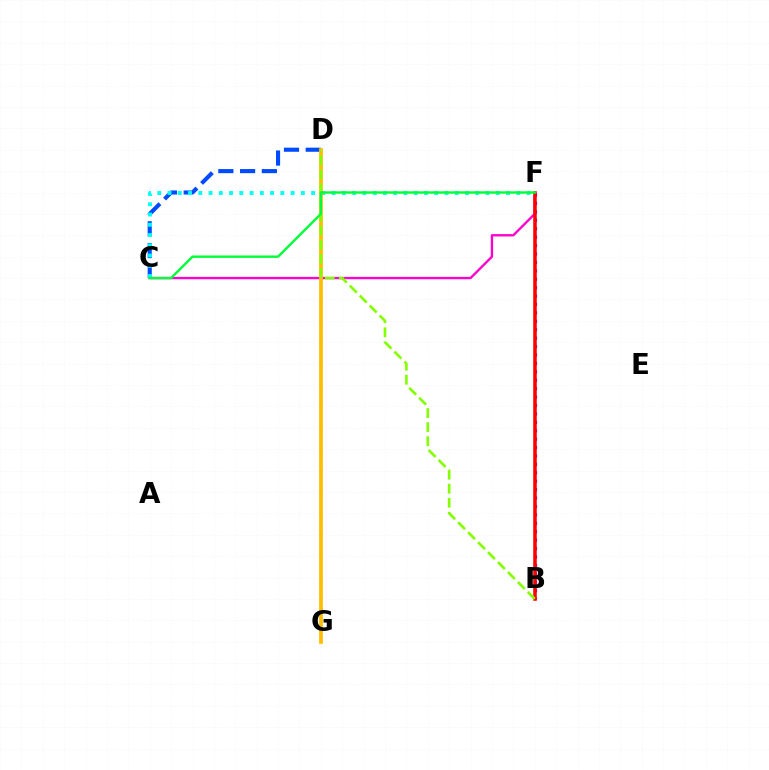{('B', 'F'): [{'color': '#7200ff', 'line_style': 'dotted', 'thickness': 2.29}, {'color': '#ff0000', 'line_style': 'solid', 'thickness': 2.54}], ('C', 'F'): [{'color': '#ff00cf', 'line_style': 'solid', 'thickness': 1.69}, {'color': '#00fff6', 'line_style': 'dotted', 'thickness': 2.79}, {'color': '#00ff39', 'line_style': 'solid', 'thickness': 1.73}], ('C', 'D'): [{'color': '#004bff', 'line_style': 'dashed', 'thickness': 2.96}], ('D', 'G'): [{'color': '#ffbd00', 'line_style': 'solid', 'thickness': 2.68}], ('B', 'D'): [{'color': '#84ff00', 'line_style': 'dashed', 'thickness': 1.91}]}